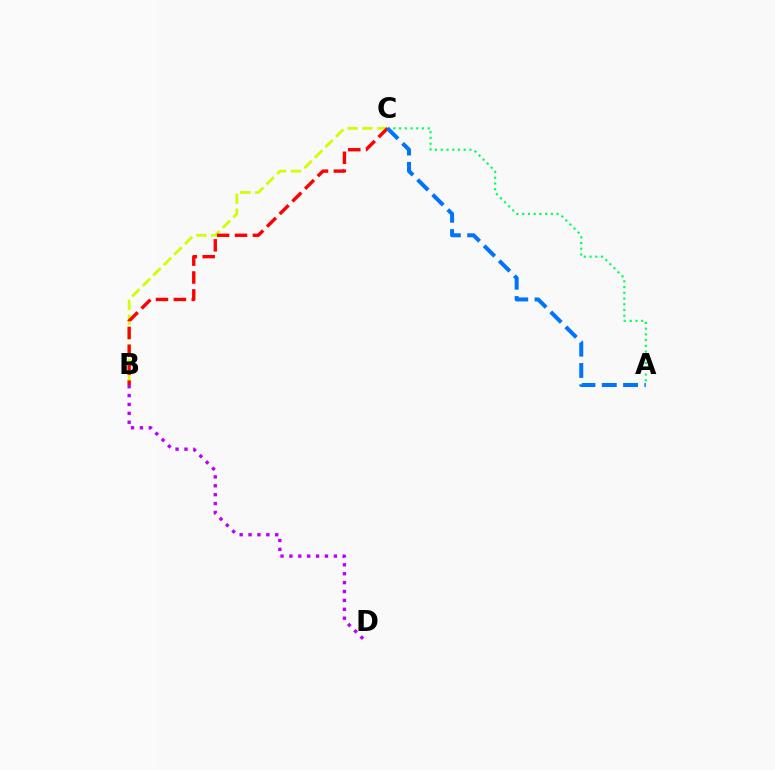{('A', 'C'): [{'color': '#00ff5c', 'line_style': 'dotted', 'thickness': 1.56}, {'color': '#0074ff', 'line_style': 'dashed', 'thickness': 2.89}], ('B', 'D'): [{'color': '#b900ff', 'line_style': 'dotted', 'thickness': 2.42}], ('B', 'C'): [{'color': '#d1ff00', 'line_style': 'dashed', 'thickness': 2.02}, {'color': '#ff0000', 'line_style': 'dashed', 'thickness': 2.43}]}